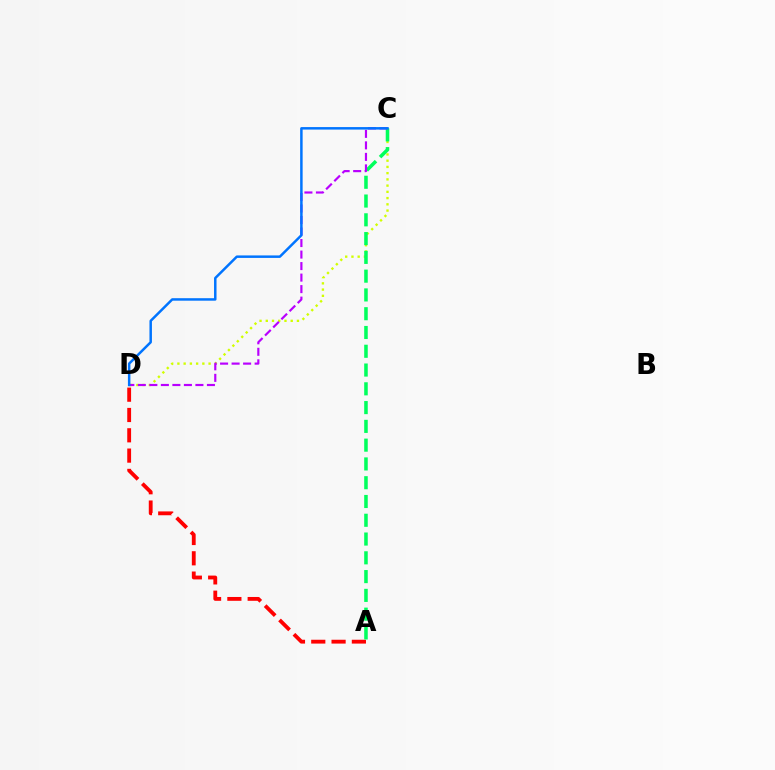{('C', 'D'): [{'color': '#d1ff00', 'line_style': 'dotted', 'thickness': 1.69}, {'color': '#b900ff', 'line_style': 'dashed', 'thickness': 1.56}, {'color': '#0074ff', 'line_style': 'solid', 'thickness': 1.79}], ('A', 'D'): [{'color': '#ff0000', 'line_style': 'dashed', 'thickness': 2.76}], ('A', 'C'): [{'color': '#00ff5c', 'line_style': 'dashed', 'thickness': 2.55}]}